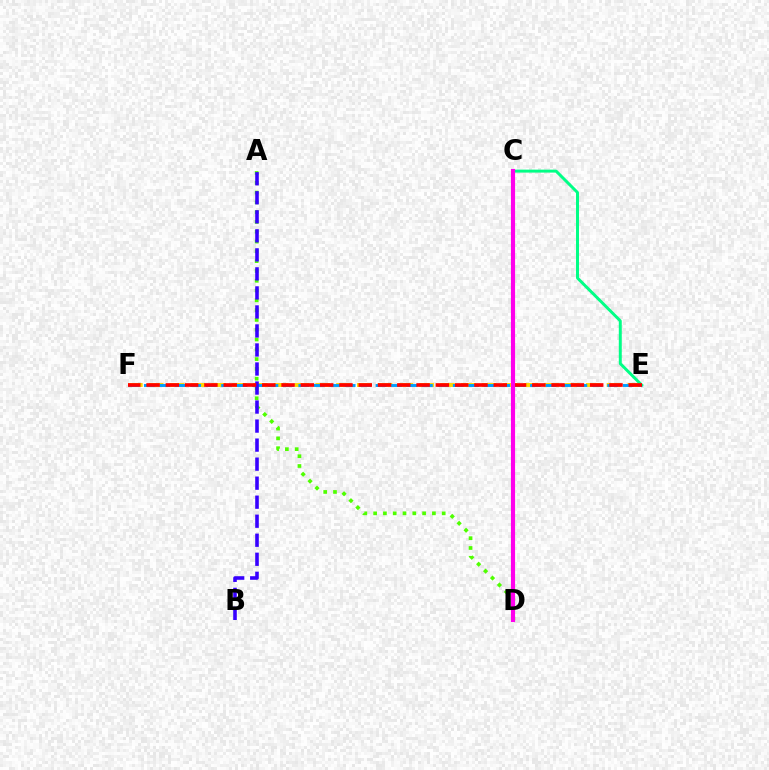{('E', 'F'): [{'color': '#ffd500', 'line_style': 'dashed', 'thickness': 2.83}, {'color': '#009eff', 'line_style': 'dashed', 'thickness': 2.1}, {'color': '#ff0000', 'line_style': 'dashed', 'thickness': 2.62}], ('A', 'D'): [{'color': '#4fff00', 'line_style': 'dotted', 'thickness': 2.66}], ('A', 'B'): [{'color': '#3700ff', 'line_style': 'dashed', 'thickness': 2.58}], ('C', 'E'): [{'color': '#00ff86', 'line_style': 'solid', 'thickness': 2.14}], ('C', 'D'): [{'color': '#ff00ed', 'line_style': 'solid', 'thickness': 2.98}]}